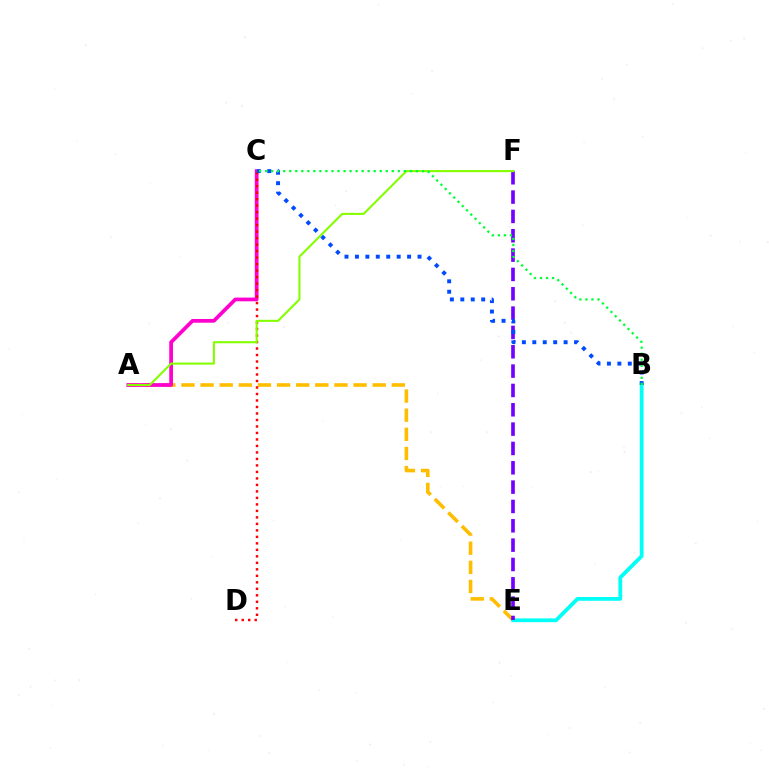{('A', 'E'): [{'color': '#ffbd00', 'line_style': 'dashed', 'thickness': 2.6}], ('B', 'E'): [{'color': '#00fff6', 'line_style': 'solid', 'thickness': 2.72}], ('A', 'C'): [{'color': '#ff00cf', 'line_style': 'solid', 'thickness': 2.69}], ('E', 'F'): [{'color': '#7200ff', 'line_style': 'dashed', 'thickness': 2.63}], ('C', 'D'): [{'color': '#ff0000', 'line_style': 'dotted', 'thickness': 1.76}], ('A', 'F'): [{'color': '#84ff00', 'line_style': 'solid', 'thickness': 1.51}], ('B', 'C'): [{'color': '#004bff', 'line_style': 'dotted', 'thickness': 2.83}, {'color': '#00ff39', 'line_style': 'dotted', 'thickness': 1.64}]}